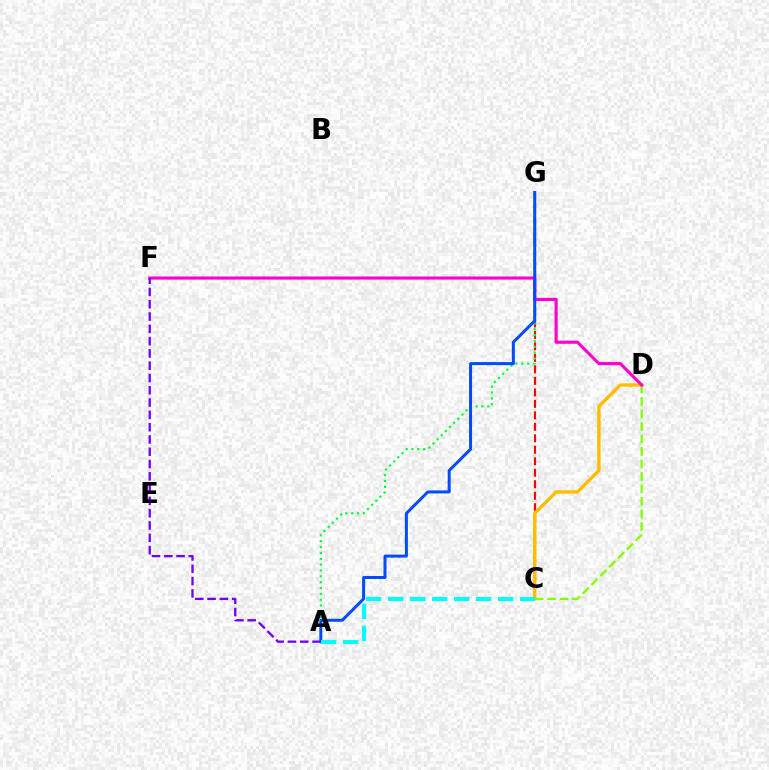{('C', 'D'): [{'color': '#84ff00', 'line_style': 'dashed', 'thickness': 1.7}, {'color': '#ffbd00', 'line_style': 'solid', 'thickness': 2.45}], ('C', 'G'): [{'color': '#ff0000', 'line_style': 'dashed', 'thickness': 1.56}], ('A', 'G'): [{'color': '#00ff39', 'line_style': 'dotted', 'thickness': 1.59}, {'color': '#004bff', 'line_style': 'solid', 'thickness': 2.15}], ('D', 'F'): [{'color': '#ff00cf', 'line_style': 'solid', 'thickness': 2.24}], ('A', 'C'): [{'color': '#00fff6', 'line_style': 'dashed', 'thickness': 2.99}], ('A', 'F'): [{'color': '#7200ff', 'line_style': 'dashed', 'thickness': 1.67}]}